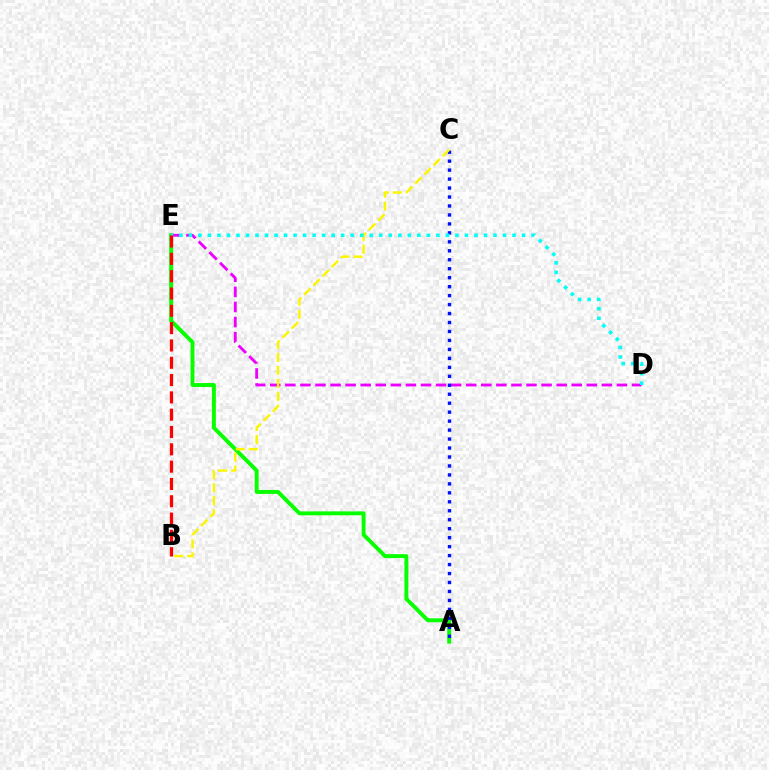{('A', 'E'): [{'color': '#08ff00', 'line_style': 'solid', 'thickness': 2.83}], ('D', 'E'): [{'color': '#ee00ff', 'line_style': 'dashed', 'thickness': 2.05}, {'color': '#00fff6', 'line_style': 'dotted', 'thickness': 2.59}], ('A', 'C'): [{'color': '#0010ff', 'line_style': 'dotted', 'thickness': 2.44}], ('B', 'C'): [{'color': '#fcf500', 'line_style': 'dashed', 'thickness': 1.77}], ('B', 'E'): [{'color': '#ff0000', 'line_style': 'dashed', 'thickness': 2.35}]}